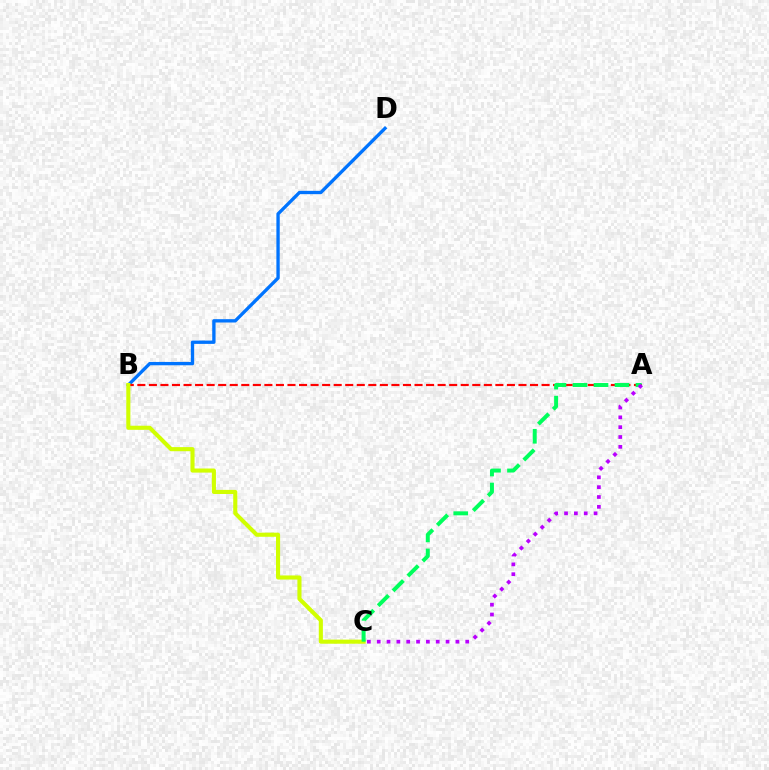{('B', 'D'): [{'color': '#0074ff', 'line_style': 'solid', 'thickness': 2.4}], ('A', 'B'): [{'color': '#ff0000', 'line_style': 'dashed', 'thickness': 1.57}], ('B', 'C'): [{'color': '#d1ff00', 'line_style': 'solid', 'thickness': 2.95}], ('A', 'C'): [{'color': '#00ff5c', 'line_style': 'dashed', 'thickness': 2.85}, {'color': '#b900ff', 'line_style': 'dotted', 'thickness': 2.67}]}